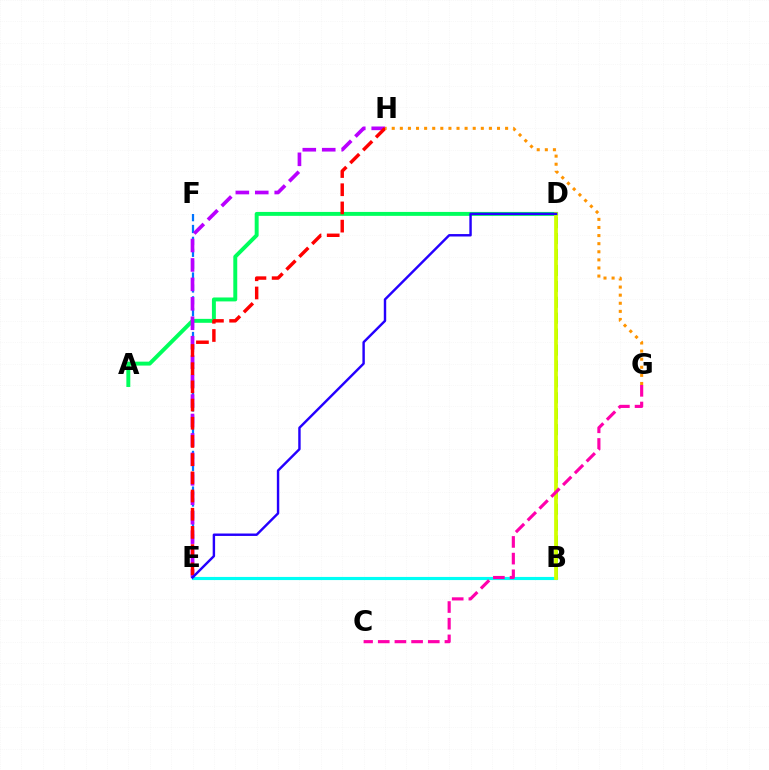{('B', 'E'): [{'color': '#00fff6', 'line_style': 'solid', 'thickness': 2.26}], ('A', 'D'): [{'color': '#00ff5c', 'line_style': 'solid', 'thickness': 2.84}], ('B', 'D'): [{'color': '#3dff00', 'line_style': 'dashed', 'thickness': 2.16}, {'color': '#d1ff00', 'line_style': 'solid', 'thickness': 2.7}], ('E', 'F'): [{'color': '#0074ff', 'line_style': 'dashed', 'thickness': 1.62}], ('E', 'H'): [{'color': '#b900ff', 'line_style': 'dashed', 'thickness': 2.64}, {'color': '#ff0000', 'line_style': 'dashed', 'thickness': 2.47}], ('C', 'G'): [{'color': '#ff00ac', 'line_style': 'dashed', 'thickness': 2.27}], ('D', 'E'): [{'color': '#2500ff', 'line_style': 'solid', 'thickness': 1.75}], ('G', 'H'): [{'color': '#ff9400', 'line_style': 'dotted', 'thickness': 2.2}]}